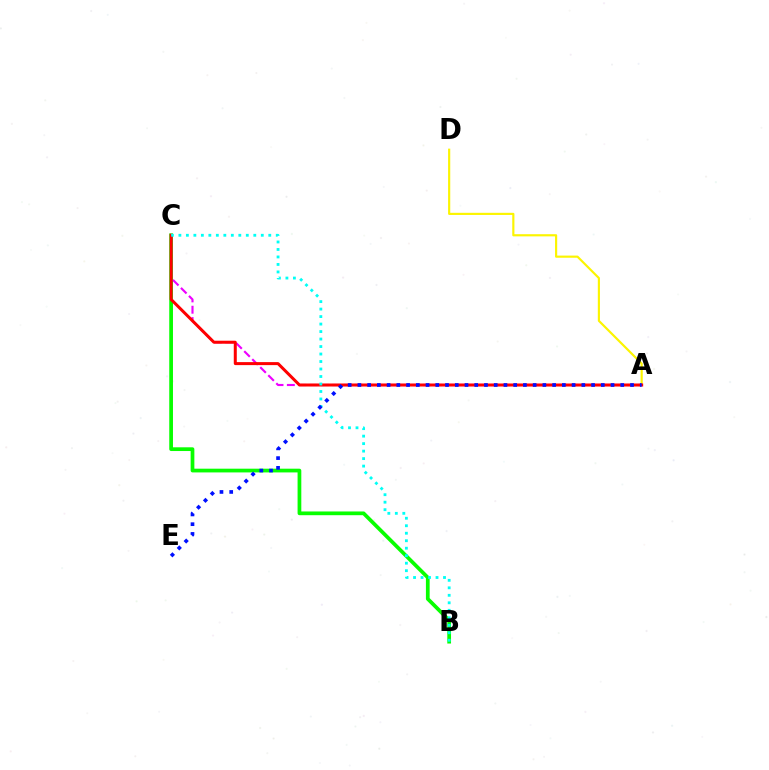{('A', 'D'): [{'color': '#fcf500', 'line_style': 'solid', 'thickness': 1.56}], ('B', 'C'): [{'color': '#08ff00', 'line_style': 'solid', 'thickness': 2.69}, {'color': '#00fff6', 'line_style': 'dotted', 'thickness': 2.04}], ('A', 'C'): [{'color': '#ee00ff', 'line_style': 'dashed', 'thickness': 1.54}, {'color': '#ff0000', 'line_style': 'solid', 'thickness': 2.16}], ('A', 'E'): [{'color': '#0010ff', 'line_style': 'dotted', 'thickness': 2.65}]}